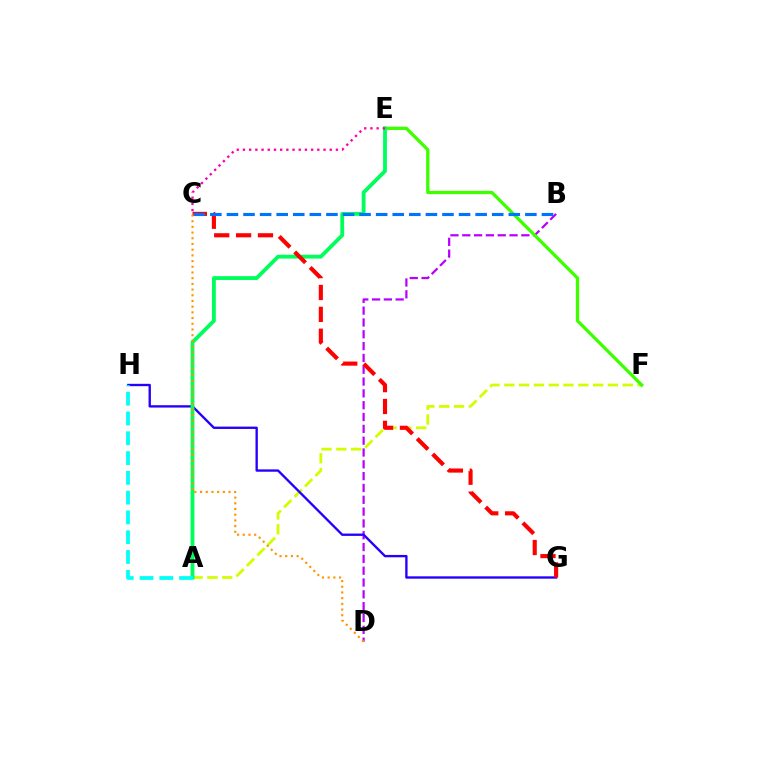{('B', 'D'): [{'color': '#b900ff', 'line_style': 'dashed', 'thickness': 1.61}], ('A', 'F'): [{'color': '#d1ff00', 'line_style': 'dashed', 'thickness': 2.01}], ('E', 'F'): [{'color': '#3dff00', 'line_style': 'solid', 'thickness': 2.37}], ('G', 'H'): [{'color': '#2500ff', 'line_style': 'solid', 'thickness': 1.69}], ('A', 'E'): [{'color': '#00ff5c', 'line_style': 'solid', 'thickness': 2.76}], ('C', 'E'): [{'color': '#ff00ac', 'line_style': 'dotted', 'thickness': 1.68}], ('C', 'G'): [{'color': '#ff0000', 'line_style': 'dashed', 'thickness': 2.97}], ('B', 'C'): [{'color': '#0074ff', 'line_style': 'dashed', 'thickness': 2.25}], ('A', 'H'): [{'color': '#00fff6', 'line_style': 'dashed', 'thickness': 2.69}], ('C', 'D'): [{'color': '#ff9400', 'line_style': 'dotted', 'thickness': 1.55}]}